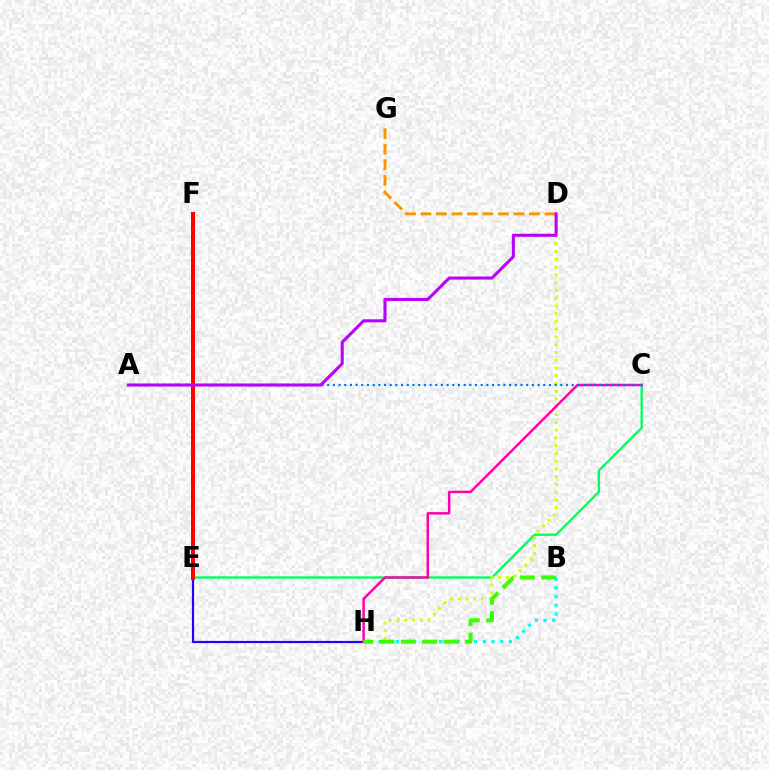{('C', 'E'): [{'color': '#00ff5c', 'line_style': 'solid', 'thickness': 1.69}], ('D', 'H'): [{'color': '#d1ff00', 'line_style': 'dotted', 'thickness': 2.11}], ('D', 'G'): [{'color': '#ff9400', 'line_style': 'dashed', 'thickness': 2.11}], ('E', 'H'): [{'color': '#2500ff', 'line_style': 'solid', 'thickness': 1.57}], ('E', 'F'): [{'color': '#ff0000', 'line_style': 'solid', 'thickness': 2.88}], ('C', 'H'): [{'color': '#ff00ac', 'line_style': 'solid', 'thickness': 1.79}], ('A', 'C'): [{'color': '#0074ff', 'line_style': 'dotted', 'thickness': 1.55}], ('A', 'D'): [{'color': '#b900ff', 'line_style': 'solid', 'thickness': 2.22}], ('B', 'H'): [{'color': '#00fff6', 'line_style': 'dotted', 'thickness': 2.36}, {'color': '#3dff00', 'line_style': 'dashed', 'thickness': 2.9}]}